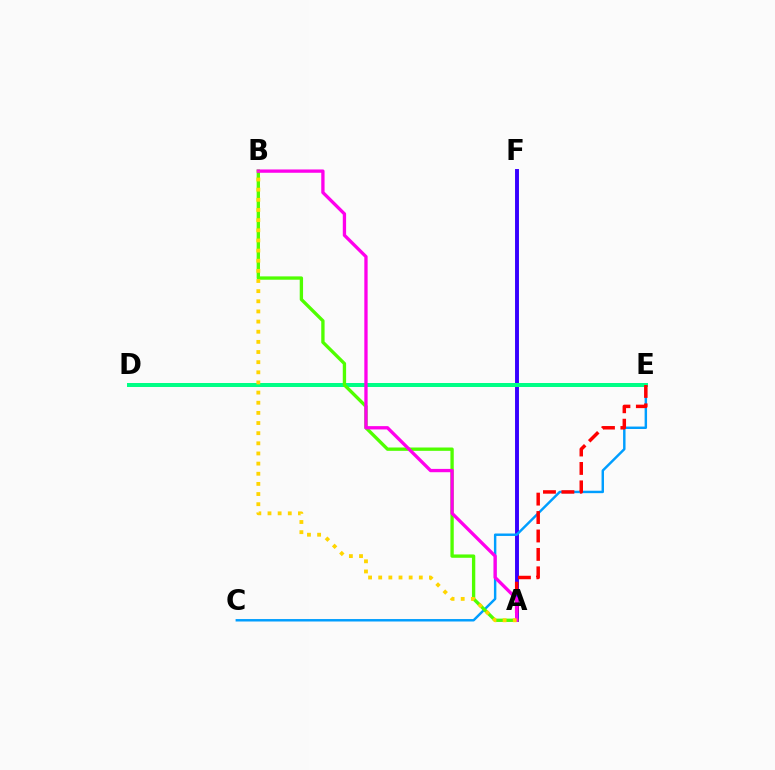{('A', 'F'): [{'color': '#3700ff', 'line_style': 'solid', 'thickness': 2.82}], ('C', 'E'): [{'color': '#009eff', 'line_style': 'solid', 'thickness': 1.76}], ('D', 'E'): [{'color': '#00ff86', 'line_style': 'solid', 'thickness': 2.88}], ('A', 'B'): [{'color': '#4fff00', 'line_style': 'solid', 'thickness': 2.4}, {'color': '#ff00ed', 'line_style': 'solid', 'thickness': 2.38}, {'color': '#ffd500', 'line_style': 'dotted', 'thickness': 2.76}], ('A', 'E'): [{'color': '#ff0000', 'line_style': 'dashed', 'thickness': 2.5}]}